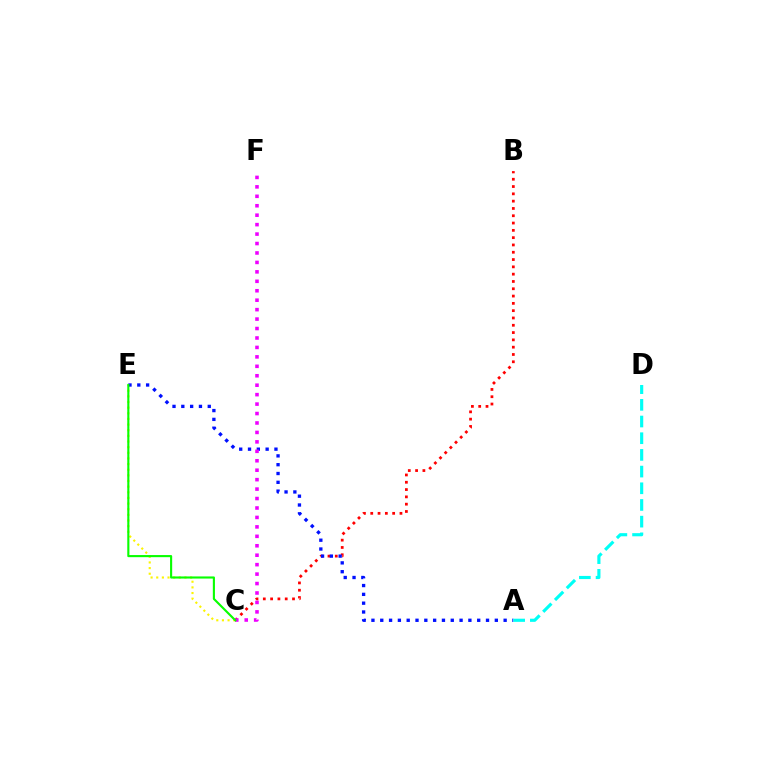{('C', 'E'): [{'color': '#fcf500', 'line_style': 'dotted', 'thickness': 1.53}, {'color': '#08ff00', 'line_style': 'solid', 'thickness': 1.53}], ('B', 'C'): [{'color': '#ff0000', 'line_style': 'dotted', 'thickness': 1.98}], ('A', 'E'): [{'color': '#0010ff', 'line_style': 'dotted', 'thickness': 2.39}], ('C', 'F'): [{'color': '#ee00ff', 'line_style': 'dotted', 'thickness': 2.57}], ('A', 'D'): [{'color': '#00fff6', 'line_style': 'dashed', 'thickness': 2.27}]}